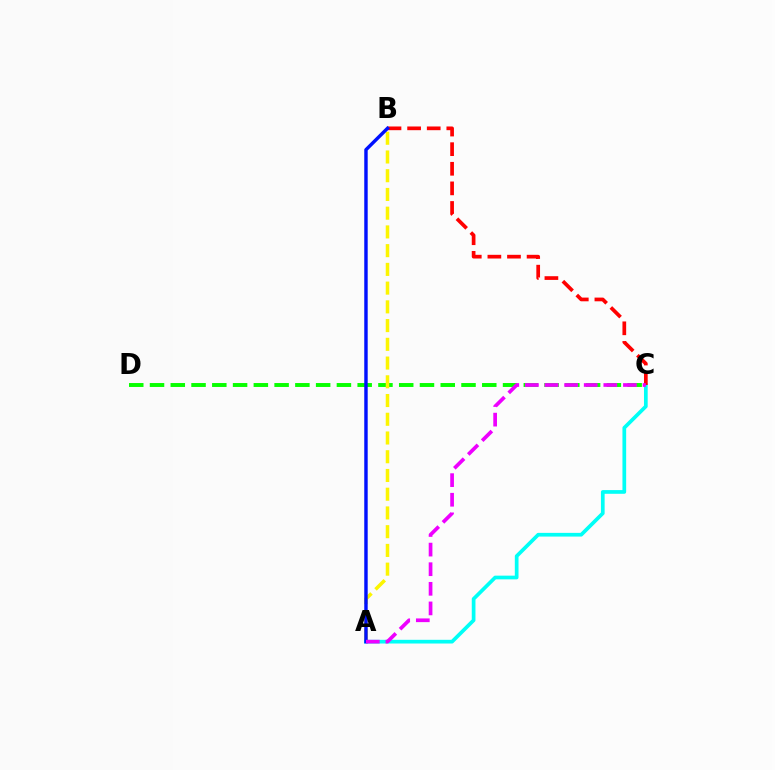{('C', 'D'): [{'color': '#08ff00', 'line_style': 'dashed', 'thickness': 2.82}], ('A', 'B'): [{'color': '#fcf500', 'line_style': 'dashed', 'thickness': 2.55}, {'color': '#0010ff', 'line_style': 'solid', 'thickness': 2.47}], ('A', 'C'): [{'color': '#00fff6', 'line_style': 'solid', 'thickness': 2.66}, {'color': '#ee00ff', 'line_style': 'dashed', 'thickness': 2.66}], ('B', 'C'): [{'color': '#ff0000', 'line_style': 'dashed', 'thickness': 2.66}]}